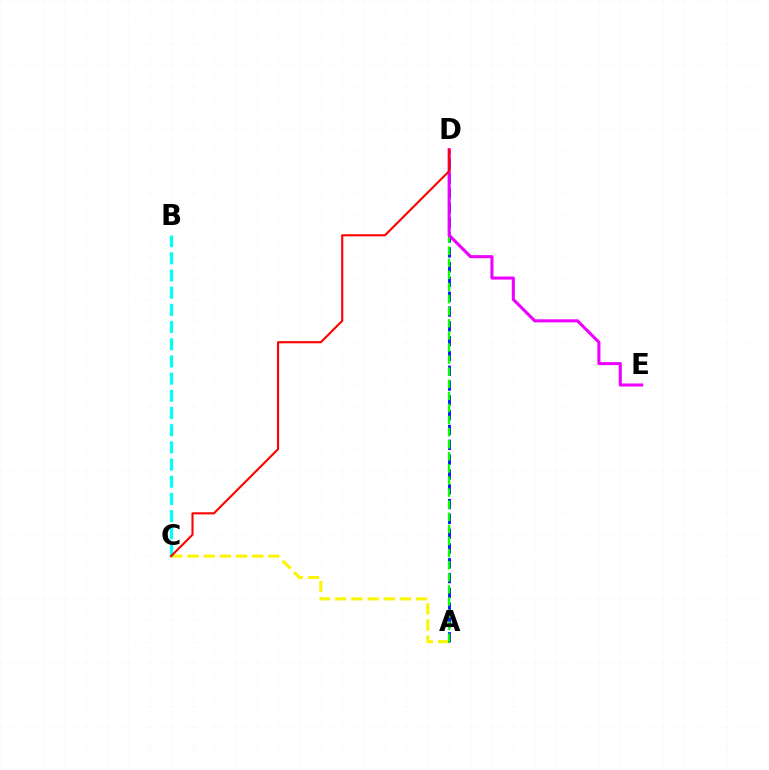{('A', 'C'): [{'color': '#fcf500', 'line_style': 'dashed', 'thickness': 2.2}], ('B', 'C'): [{'color': '#00fff6', 'line_style': 'dashed', 'thickness': 2.34}], ('A', 'D'): [{'color': '#0010ff', 'line_style': 'dashed', 'thickness': 2.01}, {'color': '#08ff00', 'line_style': 'dashed', 'thickness': 1.64}], ('D', 'E'): [{'color': '#ee00ff', 'line_style': 'solid', 'thickness': 2.21}], ('C', 'D'): [{'color': '#ff0000', 'line_style': 'solid', 'thickness': 1.51}]}